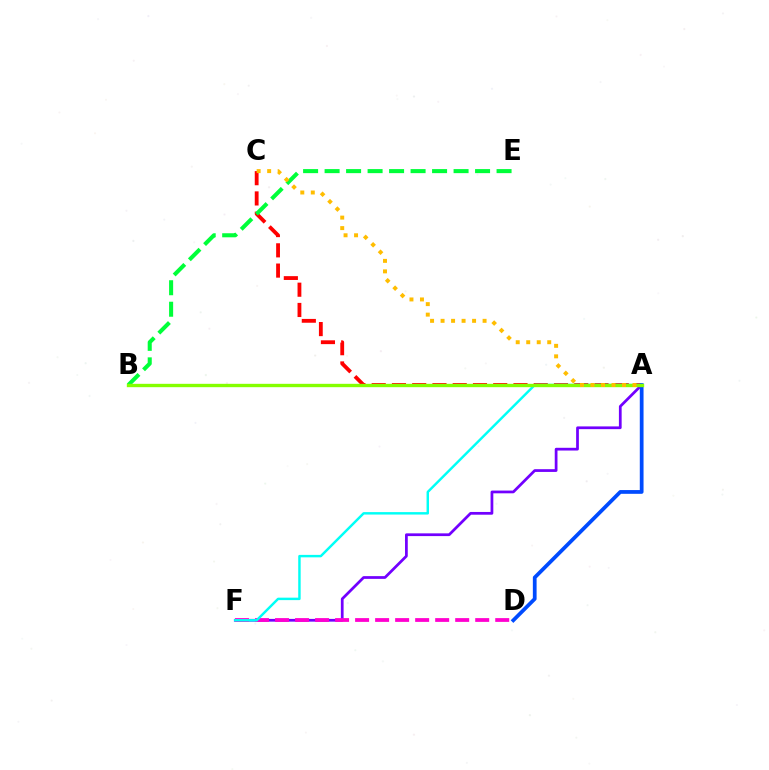{('A', 'F'): [{'color': '#7200ff', 'line_style': 'solid', 'thickness': 1.97}, {'color': '#00fff6', 'line_style': 'solid', 'thickness': 1.76}], ('A', 'C'): [{'color': '#ff0000', 'line_style': 'dashed', 'thickness': 2.75}, {'color': '#ffbd00', 'line_style': 'dotted', 'thickness': 2.85}], ('A', 'D'): [{'color': '#004bff', 'line_style': 'solid', 'thickness': 2.7}], ('B', 'E'): [{'color': '#00ff39', 'line_style': 'dashed', 'thickness': 2.92}], ('D', 'F'): [{'color': '#ff00cf', 'line_style': 'dashed', 'thickness': 2.72}], ('A', 'B'): [{'color': '#84ff00', 'line_style': 'solid', 'thickness': 2.42}]}